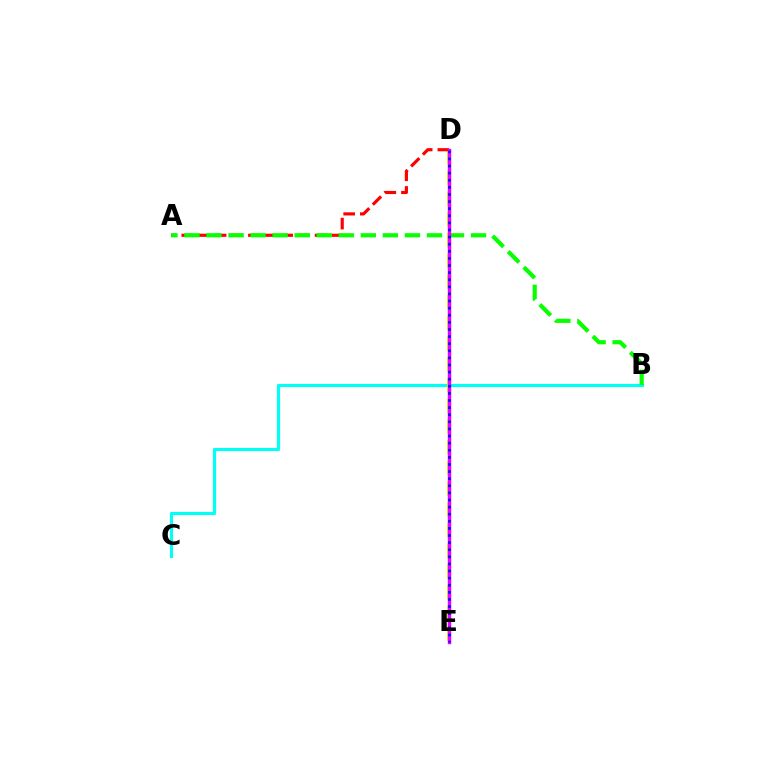{('B', 'C'): [{'color': '#00fff6', 'line_style': 'solid', 'thickness': 2.26}], ('D', 'E'): [{'color': '#fcf500', 'line_style': 'dashed', 'thickness': 2.81}, {'color': '#ee00ff', 'line_style': 'solid', 'thickness': 2.48}, {'color': '#0010ff', 'line_style': 'dotted', 'thickness': 1.93}], ('A', 'D'): [{'color': '#ff0000', 'line_style': 'dashed', 'thickness': 2.26}], ('A', 'B'): [{'color': '#08ff00', 'line_style': 'dashed', 'thickness': 2.99}]}